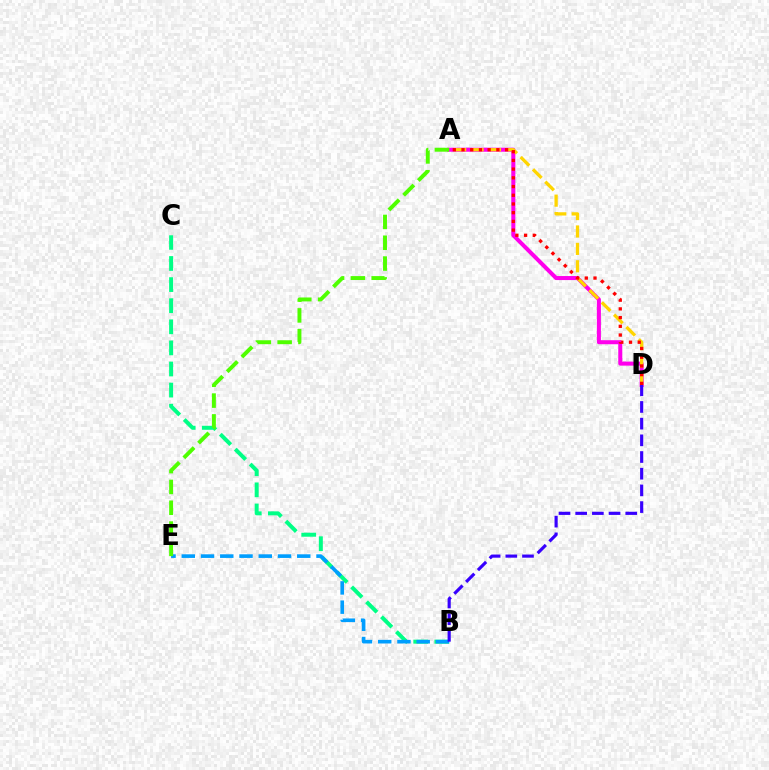{('A', 'D'): [{'color': '#ff00ed', 'line_style': 'solid', 'thickness': 2.9}, {'color': '#ffd500', 'line_style': 'dashed', 'thickness': 2.36}, {'color': '#ff0000', 'line_style': 'dotted', 'thickness': 2.37}], ('B', 'C'): [{'color': '#00ff86', 'line_style': 'dashed', 'thickness': 2.87}], ('B', 'E'): [{'color': '#009eff', 'line_style': 'dashed', 'thickness': 2.61}], ('B', 'D'): [{'color': '#3700ff', 'line_style': 'dashed', 'thickness': 2.27}], ('A', 'E'): [{'color': '#4fff00', 'line_style': 'dashed', 'thickness': 2.83}]}